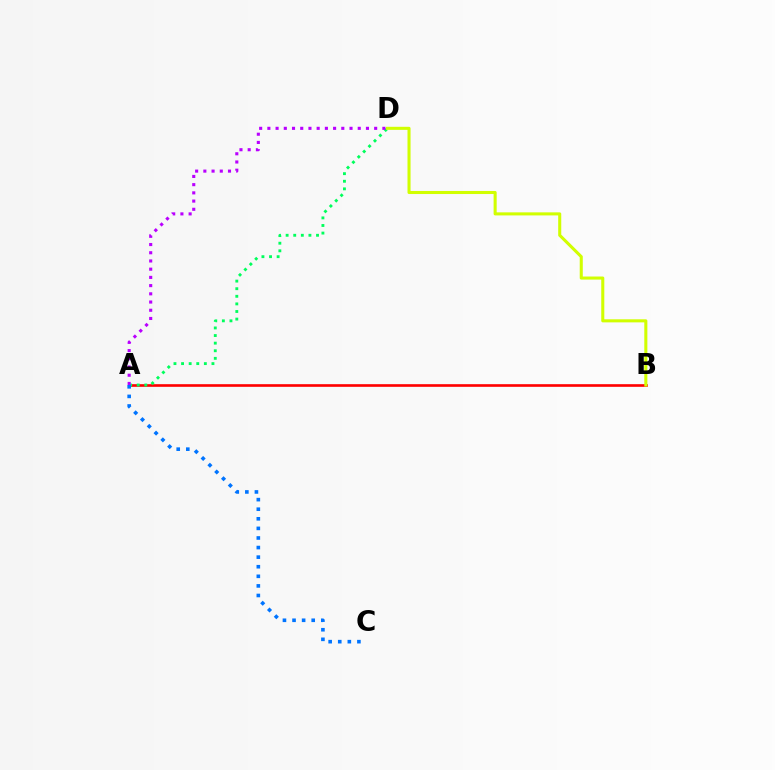{('A', 'B'): [{'color': '#ff0000', 'line_style': 'solid', 'thickness': 1.9}], ('A', 'D'): [{'color': '#00ff5c', 'line_style': 'dotted', 'thickness': 2.06}, {'color': '#b900ff', 'line_style': 'dotted', 'thickness': 2.23}], ('A', 'C'): [{'color': '#0074ff', 'line_style': 'dotted', 'thickness': 2.6}], ('B', 'D'): [{'color': '#d1ff00', 'line_style': 'solid', 'thickness': 2.21}]}